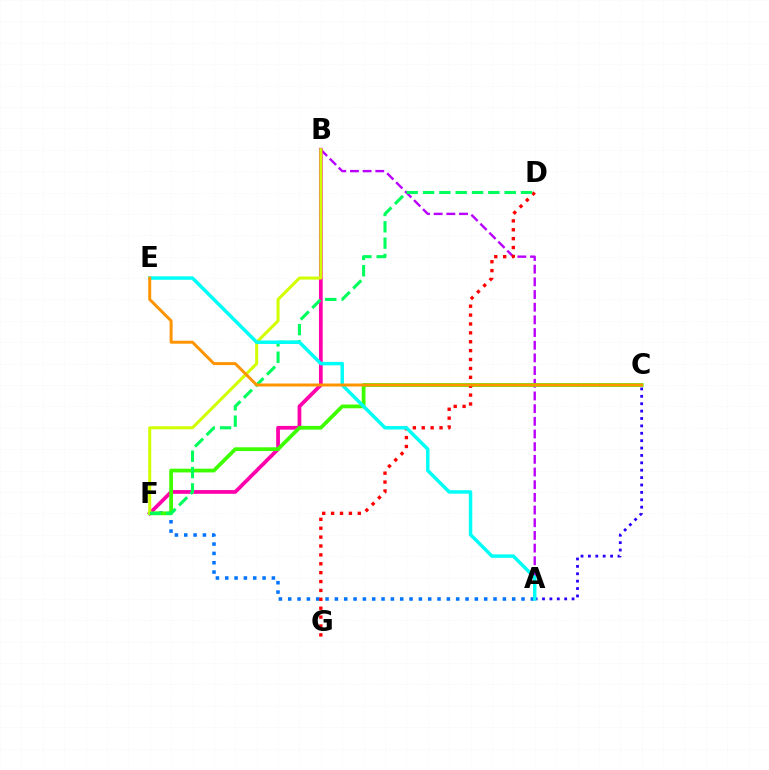{('A', 'F'): [{'color': '#0074ff', 'line_style': 'dotted', 'thickness': 2.54}], ('A', 'B'): [{'color': '#b900ff', 'line_style': 'dashed', 'thickness': 1.72}], ('A', 'C'): [{'color': '#2500ff', 'line_style': 'dotted', 'thickness': 2.01}], ('B', 'F'): [{'color': '#ff00ac', 'line_style': 'solid', 'thickness': 2.69}, {'color': '#d1ff00', 'line_style': 'solid', 'thickness': 2.18}], ('C', 'F'): [{'color': '#3dff00', 'line_style': 'solid', 'thickness': 2.71}], ('D', 'G'): [{'color': '#ff0000', 'line_style': 'dotted', 'thickness': 2.42}], ('D', 'F'): [{'color': '#00ff5c', 'line_style': 'dashed', 'thickness': 2.22}], ('A', 'E'): [{'color': '#00fff6', 'line_style': 'solid', 'thickness': 2.49}], ('C', 'E'): [{'color': '#ff9400', 'line_style': 'solid', 'thickness': 2.13}]}